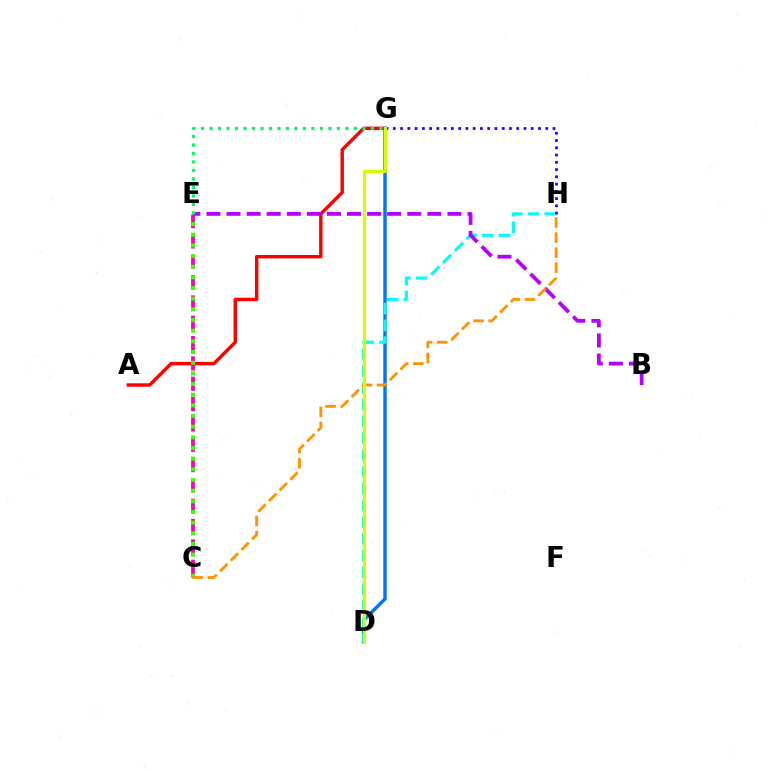{('A', 'G'): [{'color': '#ff0000', 'line_style': 'solid', 'thickness': 2.48}], ('D', 'G'): [{'color': '#0074ff', 'line_style': 'solid', 'thickness': 2.47}, {'color': '#d1ff00', 'line_style': 'solid', 'thickness': 2.3}], ('C', 'E'): [{'color': '#ff00ac', 'line_style': 'dashed', 'thickness': 2.76}, {'color': '#3dff00', 'line_style': 'dotted', 'thickness': 2.9}], ('D', 'H'): [{'color': '#00fff6', 'line_style': 'dashed', 'thickness': 2.28}], ('G', 'H'): [{'color': '#2500ff', 'line_style': 'dotted', 'thickness': 1.97}], ('B', 'E'): [{'color': '#b900ff', 'line_style': 'dashed', 'thickness': 2.73}], ('C', 'H'): [{'color': '#ff9400', 'line_style': 'dashed', 'thickness': 2.05}], ('E', 'G'): [{'color': '#00ff5c', 'line_style': 'dotted', 'thickness': 2.31}]}